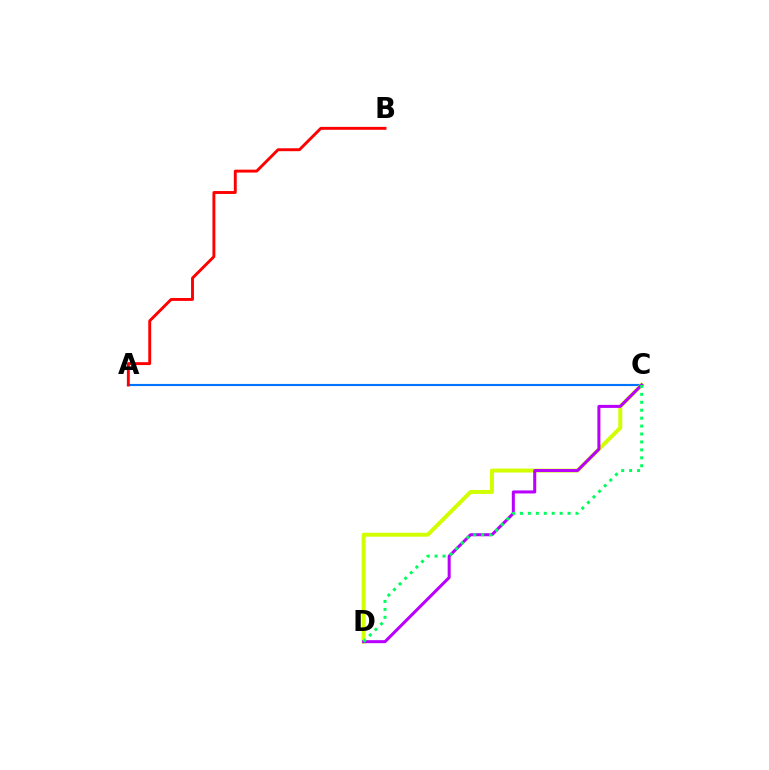{('A', 'C'): [{'color': '#0074ff', 'line_style': 'solid', 'thickness': 1.54}], ('C', 'D'): [{'color': '#d1ff00', 'line_style': 'solid', 'thickness': 2.84}, {'color': '#b900ff', 'line_style': 'solid', 'thickness': 2.18}, {'color': '#00ff5c', 'line_style': 'dotted', 'thickness': 2.15}], ('A', 'B'): [{'color': '#ff0000', 'line_style': 'solid', 'thickness': 2.09}]}